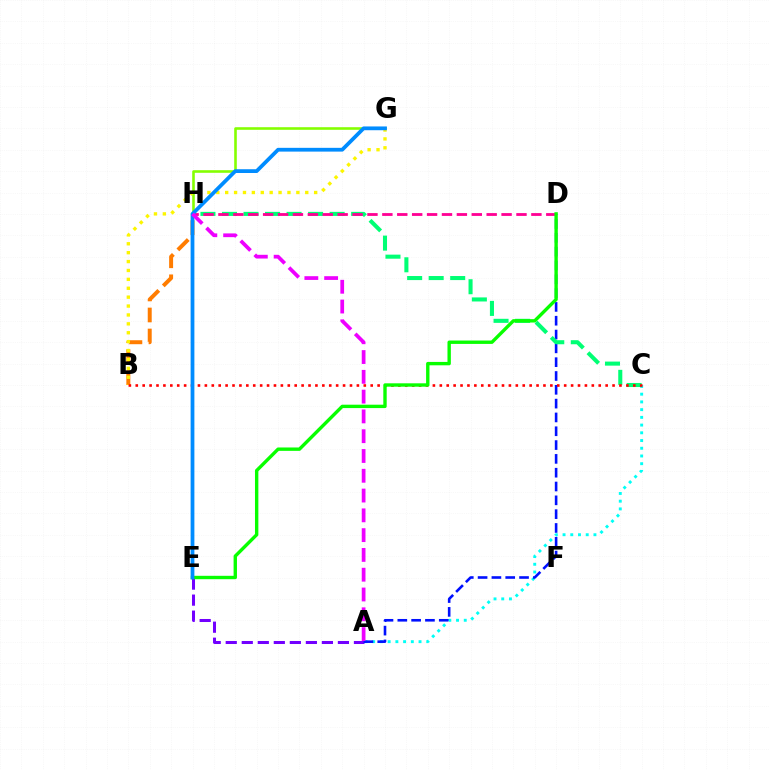{('B', 'H'): [{'color': '#ff7c00', 'line_style': 'dashed', 'thickness': 2.86}], ('A', 'C'): [{'color': '#00fff6', 'line_style': 'dotted', 'thickness': 2.1}], ('A', 'E'): [{'color': '#7200ff', 'line_style': 'dashed', 'thickness': 2.18}], ('A', 'D'): [{'color': '#0010ff', 'line_style': 'dashed', 'thickness': 1.88}], ('C', 'H'): [{'color': '#00ff74', 'line_style': 'dashed', 'thickness': 2.92}], ('G', 'H'): [{'color': '#84ff00', 'line_style': 'solid', 'thickness': 1.87}], ('B', 'G'): [{'color': '#fcf500', 'line_style': 'dotted', 'thickness': 2.42}], ('B', 'C'): [{'color': '#ff0000', 'line_style': 'dotted', 'thickness': 1.88}], ('D', 'H'): [{'color': '#ff0094', 'line_style': 'dashed', 'thickness': 2.02}], ('D', 'E'): [{'color': '#08ff00', 'line_style': 'solid', 'thickness': 2.43}], ('E', 'G'): [{'color': '#008cff', 'line_style': 'solid', 'thickness': 2.71}], ('A', 'H'): [{'color': '#ee00ff', 'line_style': 'dashed', 'thickness': 2.69}]}